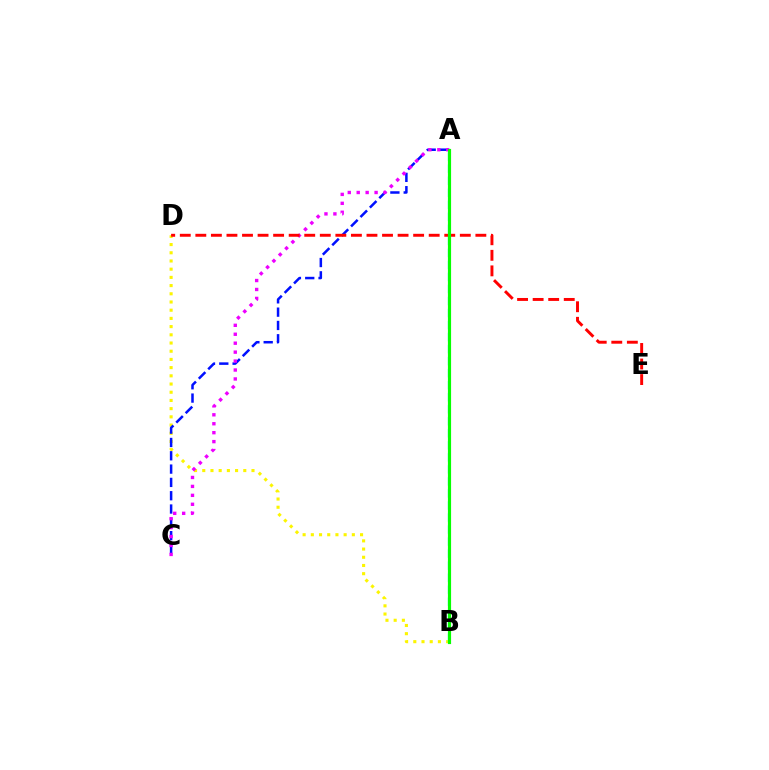{('B', 'D'): [{'color': '#fcf500', 'line_style': 'dotted', 'thickness': 2.23}], ('A', 'C'): [{'color': '#0010ff', 'line_style': 'dashed', 'thickness': 1.81}, {'color': '#ee00ff', 'line_style': 'dotted', 'thickness': 2.43}], ('A', 'B'): [{'color': '#00fff6', 'line_style': 'dashed', 'thickness': 1.63}, {'color': '#08ff00', 'line_style': 'solid', 'thickness': 2.28}], ('D', 'E'): [{'color': '#ff0000', 'line_style': 'dashed', 'thickness': 2.11}]}